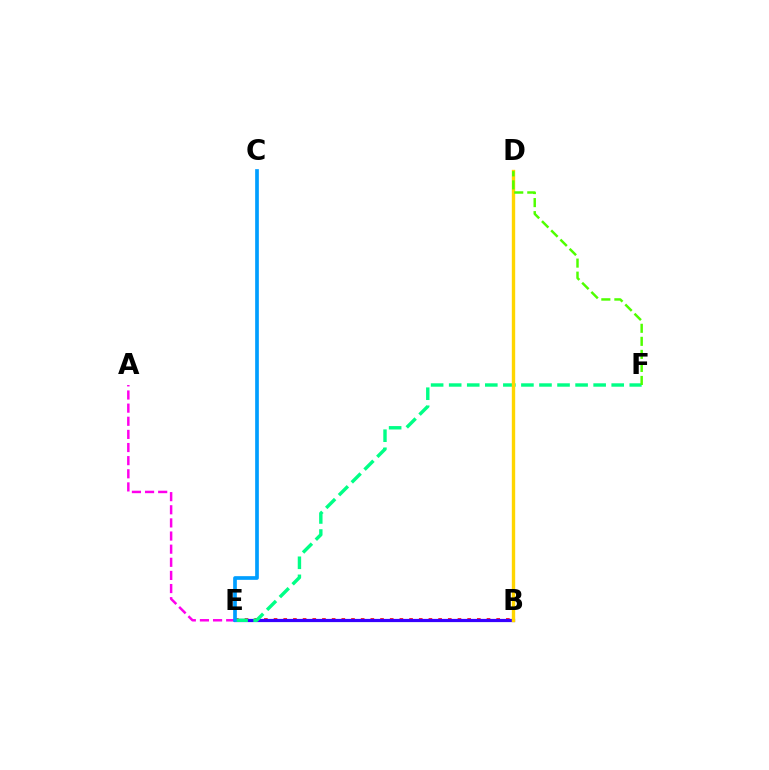{('B', 'E'): [{'color': '#ff0000', 'line_style': 'dotted', 'thickness': 2.63}, {'color': '#3700ff', 'line_style': 'solid', 'thickness': 2.31}], ('A', 'E'): [{'color': '#ff00ed', 'line_style': 'dashed', 'thickness': 1.78}], ('E', 'F'): [{'color': '#00ff86', 'line_style': 'dashed', 'thickness': 2.45}], ('B', 'D'): [{'color': '#ffd500', 'line_style': 'solid', 'thickness': 2.43}], ('D', 'F'): [{'color': '#4fff00', 'line_style': 'dashed', 'thickness': 1.77}], ('C', 'E'): [{'color': '#009eff', 'line_style': 'solid', 'thickness': 2.66}]}